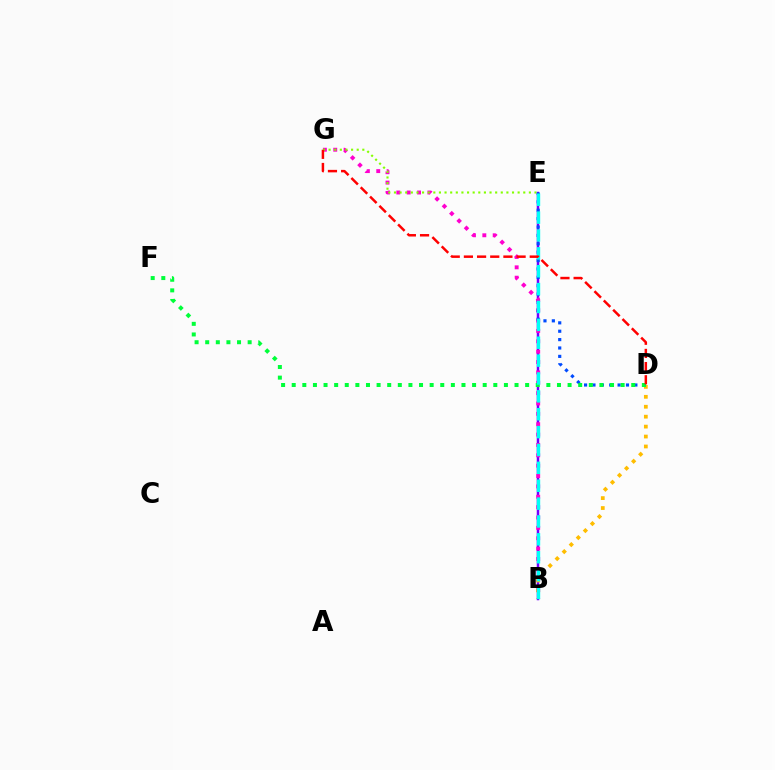{('B', 'E'): [{'color': '#7200ff', 'line_style': 'solid', 'thickness': 1.79}, {'color': '#00fff6', 'line_style': 'dashed', 'thickness': 2.43}], ('B', 'G'): [{'color': '#ff00cf', 'line_style': 'dotted', 'thickness': 2.82}], ('E', 'G'): [{'color': '#84ff00', 'line_style': 'dotted', 'thickness': 1.53}], ('B', 'D'): [{'color': '#ffbd00', 'line_style': 'dotted', 'thickness': 2.7}], ('D', 'E'): [{'color': '#004bff', 'line_style': 'dotted', 'thickness': 2.28}], ('D', 'F'): [{'color': '#00ff39', 'line_style': 'dotted', 'thickness': 2.88}], ('D', 'G'): [{'color': '#ff0000', 'line_style': 'dashed', 'thickness': 1.79}]}